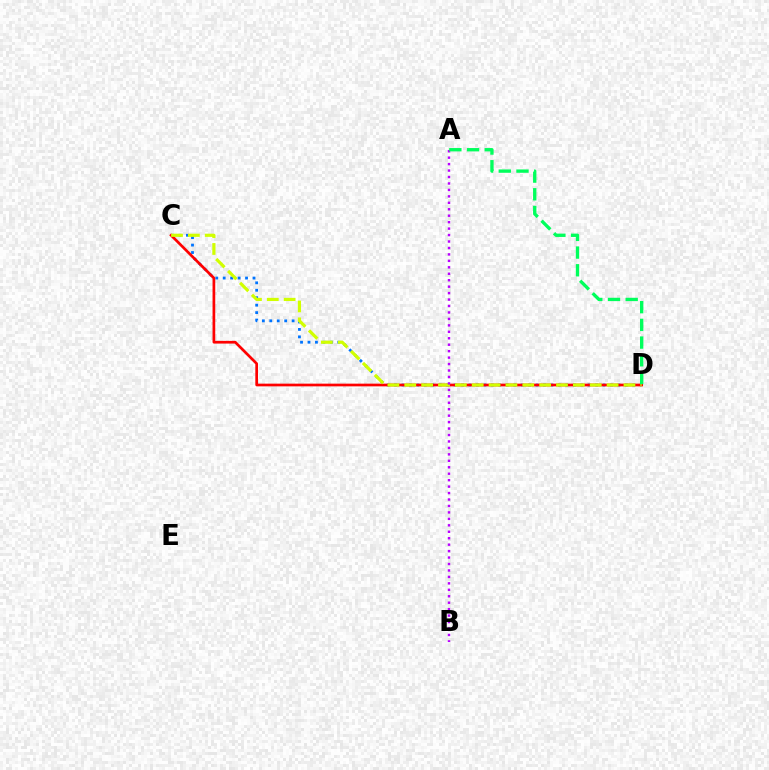{('C', 'D'): [{'color': '#0074ff', 'line_style': 'dotted', 'thickness': 2.02}, {'color': '#ff0000', 'line_style': 'solid', 'thickness': 1.95}, {'color': '#d1ff00', 'line_style': 'dashed', 'thickness': 2.29}], ('A', 'B'): [{'color': '#b900ff', 'line_style': 'dotted', 'thickness': 1.75}], ('A', 'D'): [{'color': '#00ff5c', 'line_style': 'dashed', 'thickness': 2.41}]}